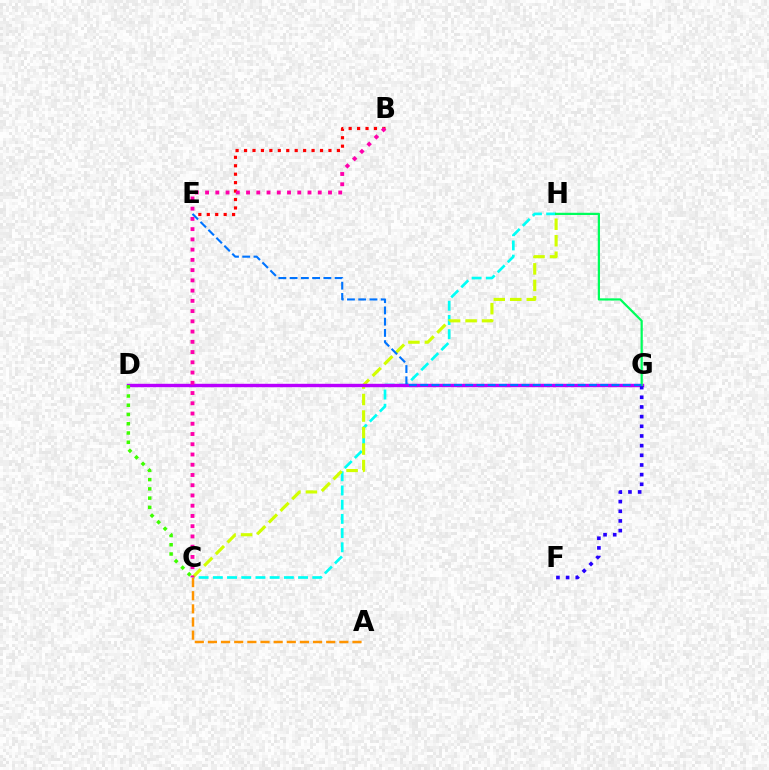{('B', 'E'): [{'color': '#ff0000', 'line_style': 'dotted', 'thickness': 2.29}], ('C', 'H'): [{'color': '#00fff6', 'line_style': 'dashed', 'thickness': 1.93}, {'color': '#d1ff00', 'line_style': 'dashed', 'thickness': 2.24}], ('D', 'G'): [{'color': '#b900ff', 'line_style': 'solid', 'thickness': 2.45}], ('A', 'C'): [{'color': '#ff9400', 'line_style': 'dashed', 'thickness': 1.79}], ('F', 'G'): [{'color': '#2500ff', 'line_style': 'dotted', 'thickness': 2.63}], ('B', 'C'): [{'color': '#ff00ac', 'line_style': 'dotted', 'thickness': 2.78}], ('G', 'H'): [{'color': '#00ff5c', 'line_style': 'solid', 'thickness': 1.6}], ('C', 'D'): [{'color': '#3dff00', 'line_style': 'dotted', 'thickness': 2.51}], ('E', 'G'): [{'color': '#0074ff', 'line_style': 'dashed', 'thickness': 1.53}]}